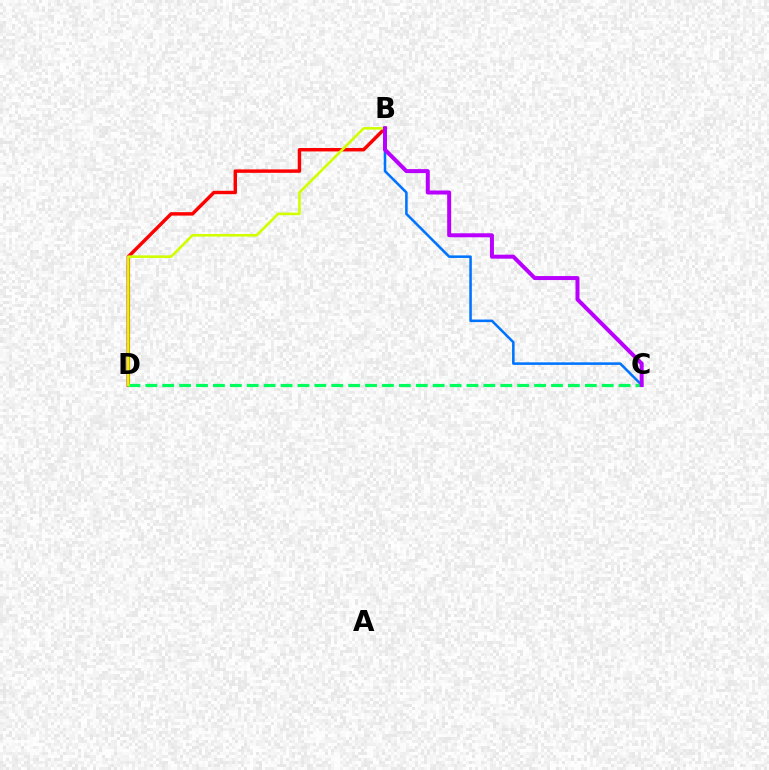{('B', 'C'): [{'color': '#0074ff', 'line_style': 'solid', 'thickness': 1.83}, {'color': '#b900ff', 'line_style': 'solid', 'thickness': 2.87}], ('B', 'D'): [{'color': '#ff0000', 'line_style': 'solid', 'thickness': 2.47}, {'color': '#d1ff00', 'line_style': 'solid', 'thickness': 1.89}], ('C', 'D'): [{'color': '#00ff5c', 'line_style': 'dashed', 'thickness': 2.3}]}